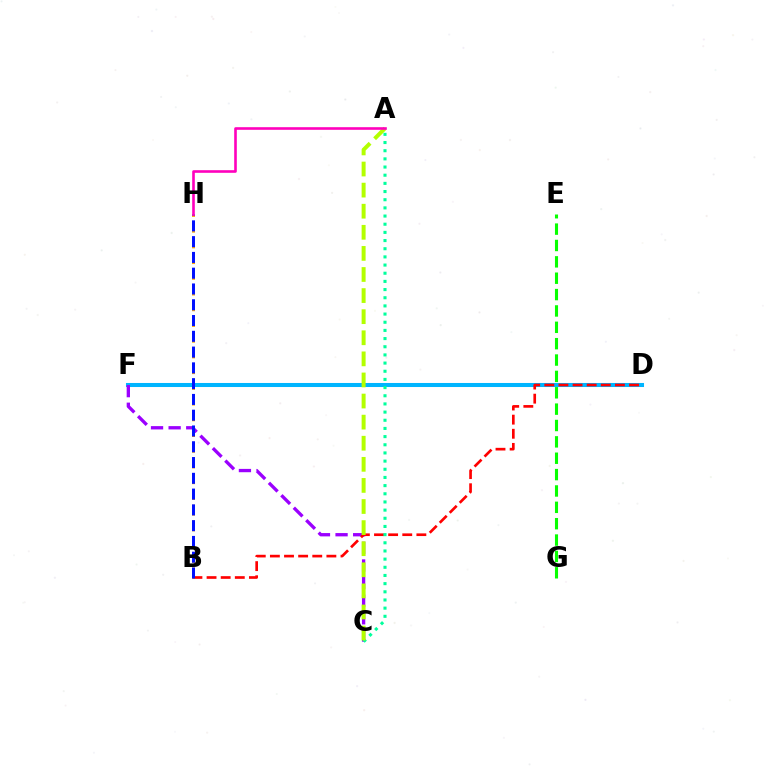{('D', 'F'): [{'color': '#00b5ff', 'line_style': 'solid', 'thickness': 2.91}], ('C', 'F'): [{'color': '#9b00ff', 'line_style': 'dashed', 'thickness': 2.39}], ('B', 'D'): [{'color': '#ff0000', 'line_style': 'dashed', 'thickness': 1.92}], ('E', 'G'): [{'color': '#08ff00', 'line_style': 'dashed', 'thickness': 2.22}], ('B', 'H'): [{'color': '#ffa500', 'line_style': 'dotted', 'thickness': 2.14}, {'color': '#0010ff', 'line_style': 'dashed', 'thickness': 2.14}], ('A', 'C'): [{'color': '#00ff9d', 'line_style': 'dotted', 'thickness': 2.22}, {'color': '#b3ff00', 'line_style': 'dashed', 'thickness': 2.87}], ('A', 'H'): [{'color': '#ff00bd', 'line_style': 'solid', 'thickness': 1.89}]}